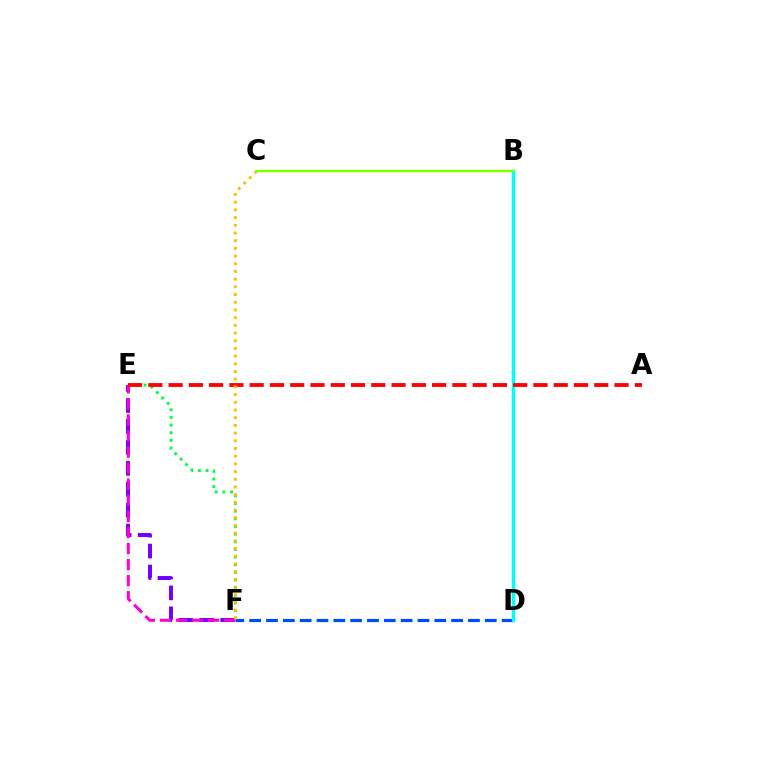{('D', 'F'): [{'color': '#004bff', 'line_style': 'dashed', 'thickness': 2.29}], ('E', 'F'): [{'color': '#7200ff', 'line_style': 'dashed', 'thickness': 2.85}, {'color': '#00ff39', 'line_style': 'dotted', 'thickness': 2.08}, {'color': '#ff00cf', 'line_style': 'dashed', 'thickness': 2.18}], ('B', 'D'): [{'color': '#00fff6', 'line_style': 'solid', 'thickness': 2.47}], ('A', 'E'): [{'color': '#ff0000', 'line_style': 'dashed', 'thickness': 2.75}], ('C', 'F'): [{'color': '#ffbd00', 'line_style': 'dotted', 'thickness': 2.09}], ('B', 'C'): [{'color': '#84ff00', 'line_style': 'solid', 'thickness': 1.77}]}